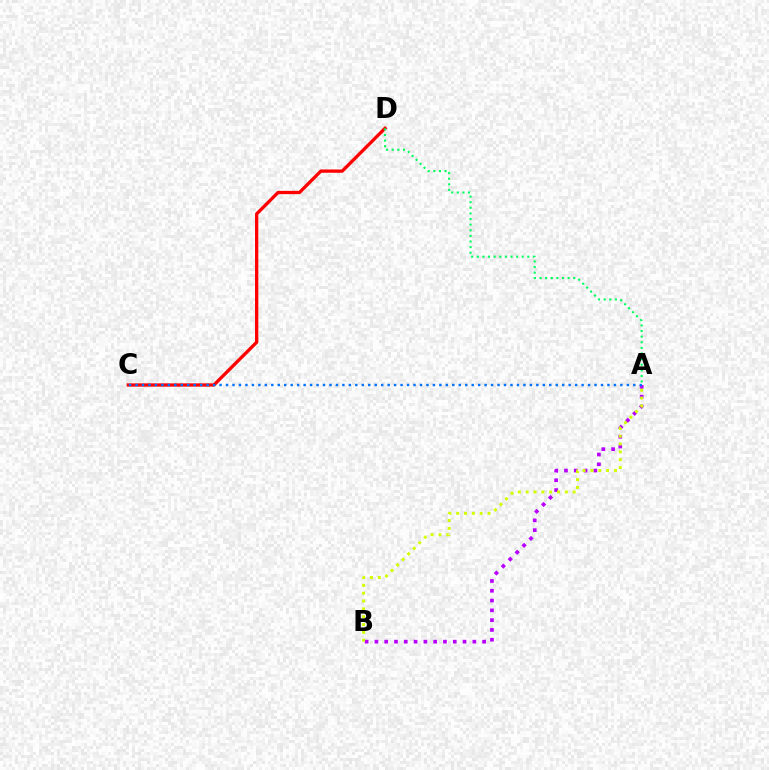{('C', 'D'): [{'color': '#ff0000', 'line_style': 'solid', 'thickness': 2.38}], ('A', 'D'): [{'color': '#00ff5c', 'line_style': 'dotted', 'thickness': 1.52}], ('A', 'B'): [{'color': '#b900ff', 'line_style': 'dotted', 'thickness': 2.66}, {'color': '#d1ff00', 'line_style': 'dotted', 'thickness': 2.13}], ('A', 'C'): [{'color': '#0074ff', 'line_style': 'dotted', 'thickness': 1.76}]}